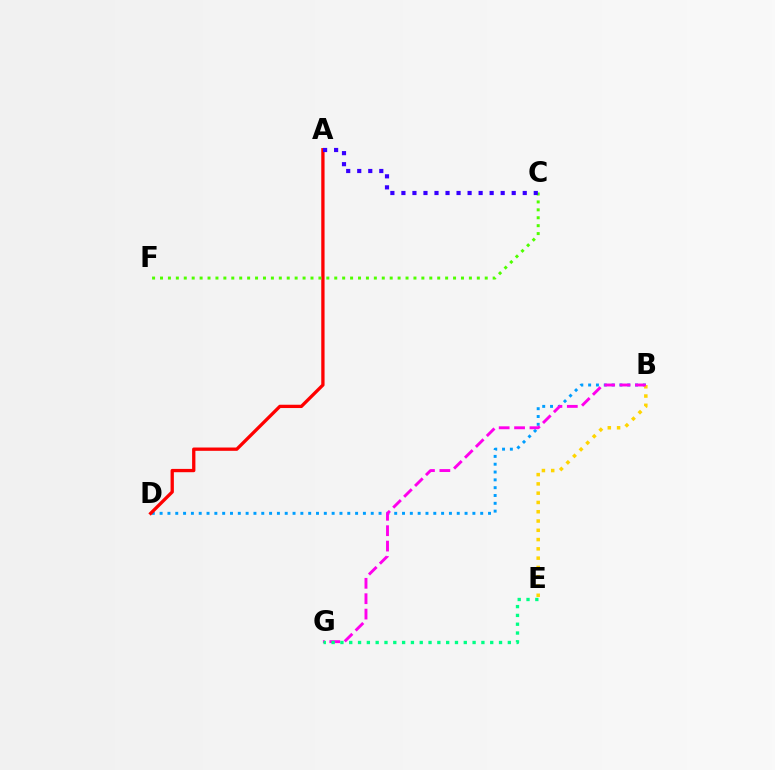{('B', 'D'): [{'color': '#009eff', 'line_style': 'dotted', 'thickness': 2.12}], ('B', 'E'): [{'color': '#ffd500', 'line_style': 'dotted', 'thickness': 2.52}], ('A', 'D'): [{'color': '#ff0000', 'line_style': 'solid', 'thickness': 2.38}], ('B', 'G'): [{'color': '#ff00ed', 'line_style': 'dashed', 'thickness': 2.09}], ('E', 'G'): [{'color': '#00ff86', 'line_style': 'dotted', 'thickness': 2.39}], ('C', 'F'): [{'color': '#4fff00', 'line_style': 'dotted', 'thickness': 2.15}], ('A', 'C'): [{'color': '#3700ff', 'line_style': 'dotted', 'thickness': 3.0}]}